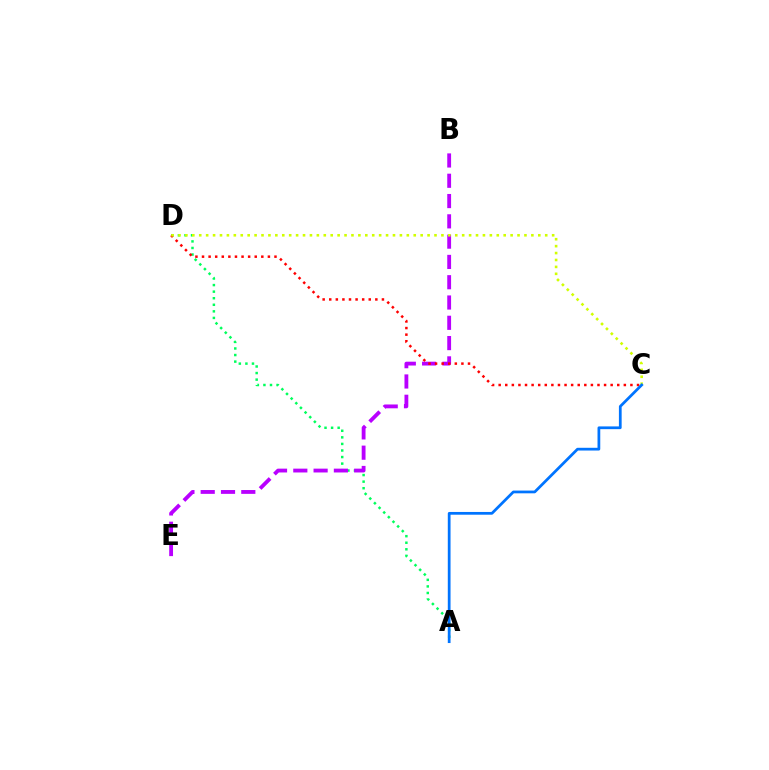{('A', 'D'): [{'color': '#00ff5c', 'line_style': 'dotted', 'thickness': 1.78}], ('B', 'E'): [{'color': '#b900ff', 'line_style': 'dashed', 'thickness': 2.76}], ('C', 'D'): [{'color': '#ff0000', 'line_style': 'dotted', 'thickness': 1.79}, {'color': '#d1ff00', 'line_style': 'dotted', 'thickness': 1.88}], ('A', 'C'): [{'color': '#0074ff', 'line_style': 'solid', 'thickness': 1.98}]}